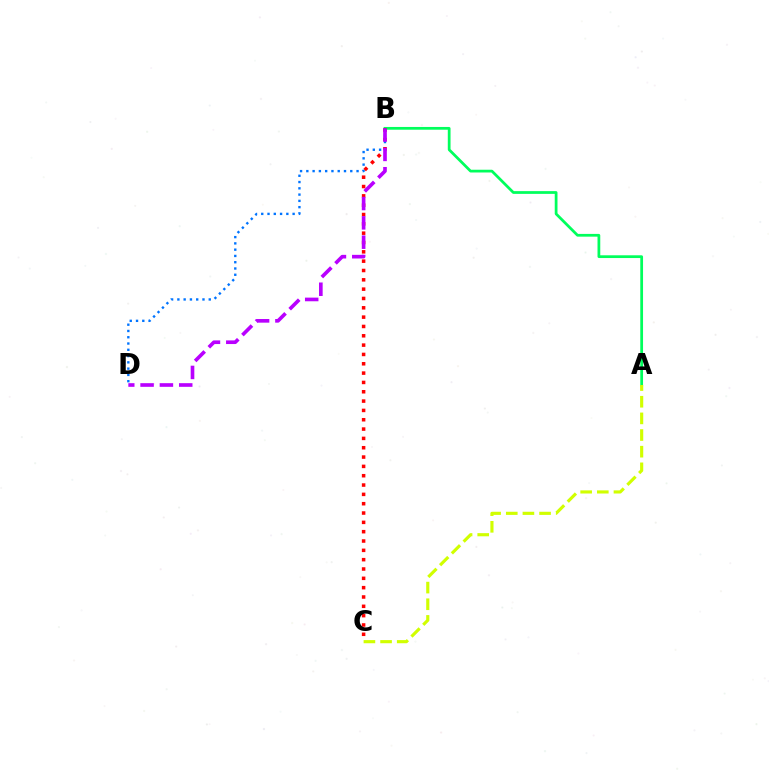{('A', 'B'): [{'color': '#00ff5c', 'line_style': 'solid', 'thickness': 1.98}], ('B', 'D'): [{'color': '#0074ff', 'line_style': 'dotted', 'thickness': 1.71}, {'color': '#b900ff', 'line_style': 'dashed', 'thickness': 2.63}], ('B', 'C'): [{'color': '#ff0000', 'line_style': 'dotted', 'thickness': 2.53}], ('A', 'C'): [{'color': '#d1ff00', 'line_style': 'dashed', 'thickness': 2.26}]}